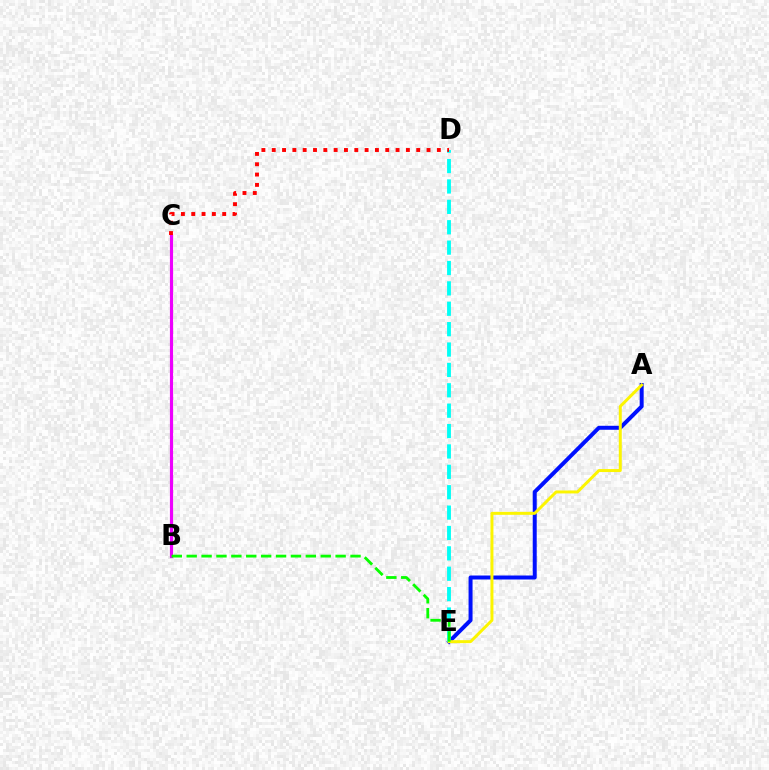{('B', 'C'): [{'color': '#ee00ff', 'line_style': 'solid', 'thickness': 2.27}], ('A', 'E'): [{'color': '#0010ff', 'line_style': 'solid', 'thickness': 2.87}, {'color': '#fcf500', 'line_style': 'solid', 'thickness': 2.14}], ('D', 'E'): [{'color': '#00fff6', 'line_style': 'dashed', 'thickness': 2.77}], ('C', 'D'): [{'color': '#ff0000', 'line_style': 'dotted', 'thickness': 2.8}], ('B', 'E'): [{'color': '#08ff00', 'line_style': 'dashed', 'thickness': 2.02}]}